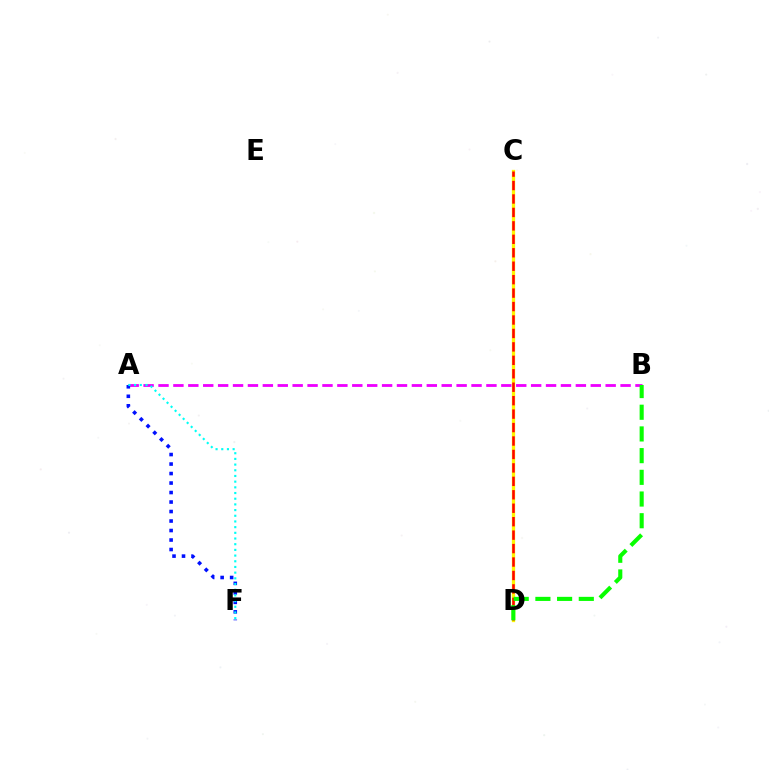{('A', 'B'): [{'color': '#ee00ff', 'line_style': 'dashed', 'thickness': 2.02}], ('A', 'F'): [{'color': '#0010ff', 'line_style': 'dotted', 'thickness': 2.58}, {'color': '#00fff6', 'line_style': 'dotted', 'thickness': 1.55}], ('C', 'D'): [{'color': '#fcf500', 'line_style': 'solid', 'thickness': 2.37}, {'color': '#ff0000', 'line_style': 'dashed', 'thickness': 1.83}], ('B', 'D'): [{'color': '#08ff00', 'line_style': 'dashed', 'thickness': 2.95}]}